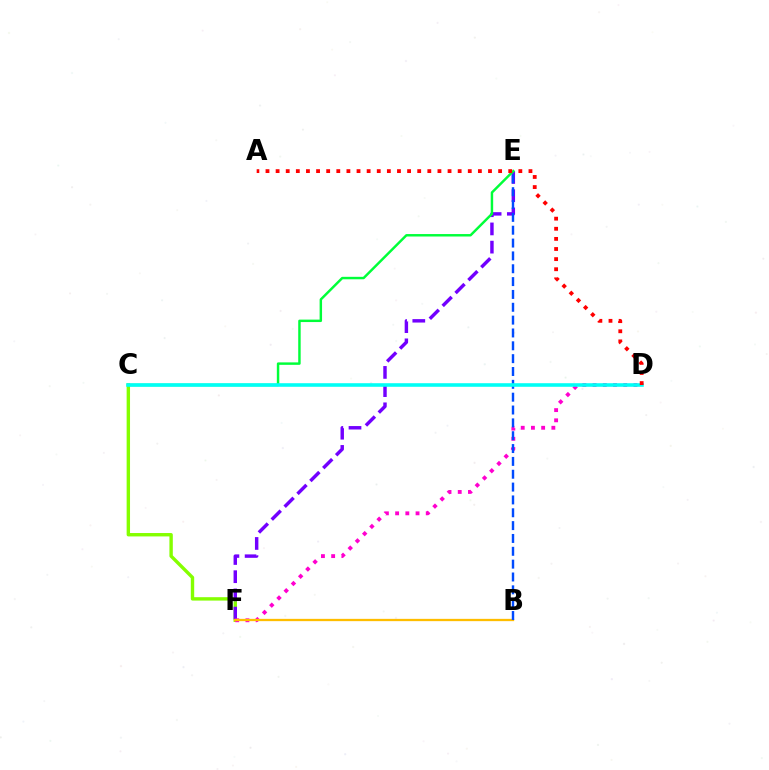{('C', 'F'): [{'color': '#84ff00', 'line_style': 'solid', 'thickness': 2.44}], ('E', 'F'): [{'color': '#7200ff', 'line_style': 'dashed', 'thickness': 2.47}], ('D', 'F'): [{'color': '#ff00cf', 'line_style': 'dotted', 'thickness': 2.77}], ('B', 'F'): [{'color': '#ffbd00', 'line_style': 'solid', 'thickness': 1.65}], ('B', 'E'): [{'color': '#004bff', 'line_style': 'dashed', 'thickness': 1.74}], ('C', 'E'): [{'color': '#00ff39', 'line_style': 'solid', 'thickness': 1.77}], ('C', 'D'): [{'color': '#00fff6', 'line_style': 'solid', 'thickness': 2.58}], ('A', 'D'): [{'color': '#ff0000', 'line_style': 'dotted', 'thickness': 2.75}]}